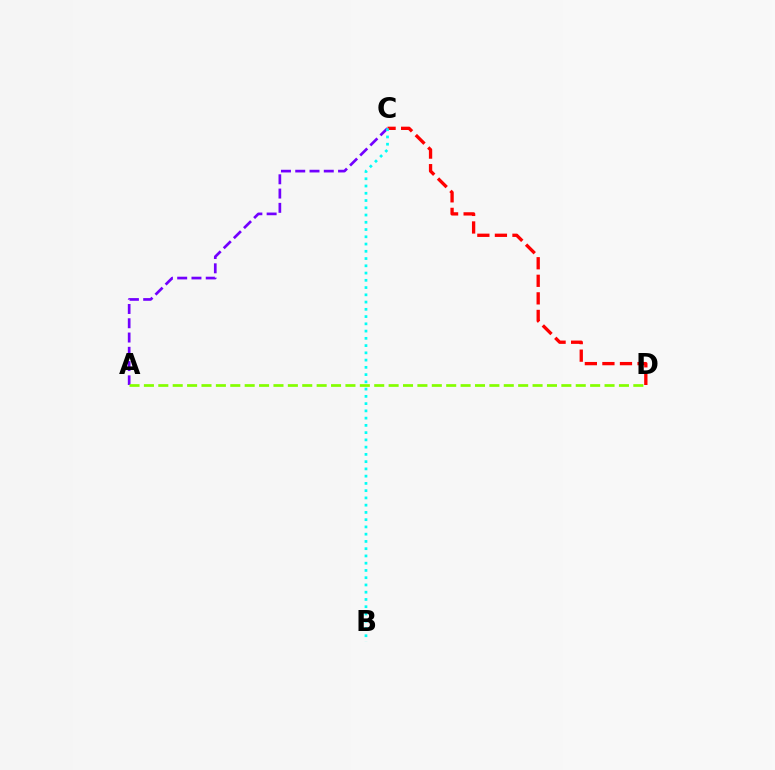{('A', 'C'): [{'color': '#7200ff', 'line_style': 'dashed', 'thickness': 1.94}], ('C', 'D'): [{'color': '#ff0000', 'line_style': 'dashed', 'thickness': 2.39}], ('A', 'D'): [{'color': '#84ff00', 'line_style': 'dashed', 'thickness': 1.96}], ('B', 'C'): [{'color': '#00fff6', 'line_style': 'dotted', 'thickness': 1.97}]}